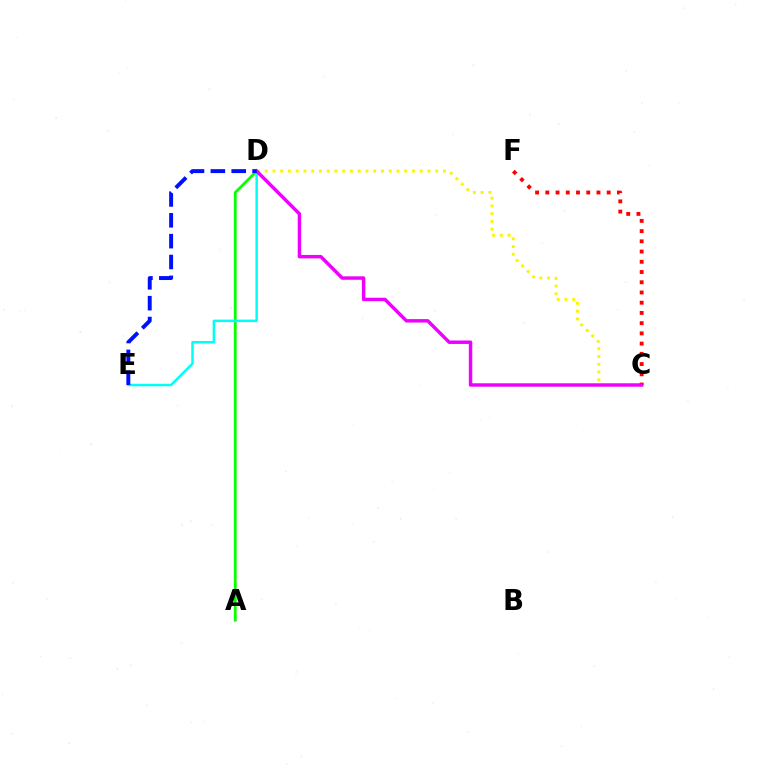{('C', 'D'): [{'color': '#fcf500', 'line_style': 'dotted', 'thickness': 2.11}, {'color': '#ee00ff', 'line_style': 'solid', 'thickness': 2.48}], ('A', 'D'): [{'color': '#08ff00', 'line_style': 'solid', 'thickness': 1.97}], ('D', 'E'): [{'color': '#00fff6', 'line_style': 'solid', 'thickness': 1.79}, {'color': '#0010ff', 'line_style': 'dashed', 'thickness': 2.83}], ('C', 'F'): [{'color': '#ff0000', 'line_style': 'dotted', 'thickness': 2.78}]}